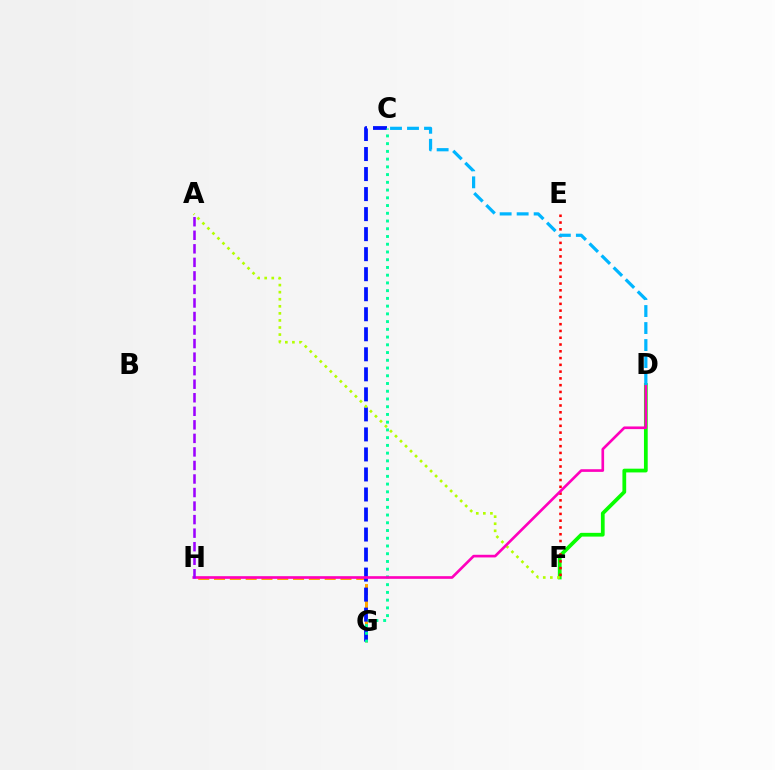{('G', 'H'): [{'color': '#ffa500', 'line_style': 'dashed', 'thickness': 2.15}], ('D', 'F'): [{'color': '#08ff00', 'line_style': 'solid', 'thickness': 2.7}], ('C', 'G'): [{'color': '#0010ff', 'line_style': 'dashed', 'thickness': 2.72}, {'color': '#00ff9d', 'line_style': 'dotted', 'thickness': 2.1}], ('E', 'F'): [{'color': '#ff0000', 'line_style': 'dotted', 'thickness': 1.84}], ('A', 'F'): [{'color': '#b3ff00', 'line_style': 'dotted', 'thickness': 1.92}], ('D', 'H'): [{'color': '#ff00bd', 'line_style': 'solid', 'thickness': 1.91}], ('A', 'H'): [{'color': '#9b00ff', 'line_style': 'dashed', 'thickness': 1.84}], ('C', 'D'): [{'color': '#00b5ff', 'line_style': 'dashed', 'thickness': 2.31}]}